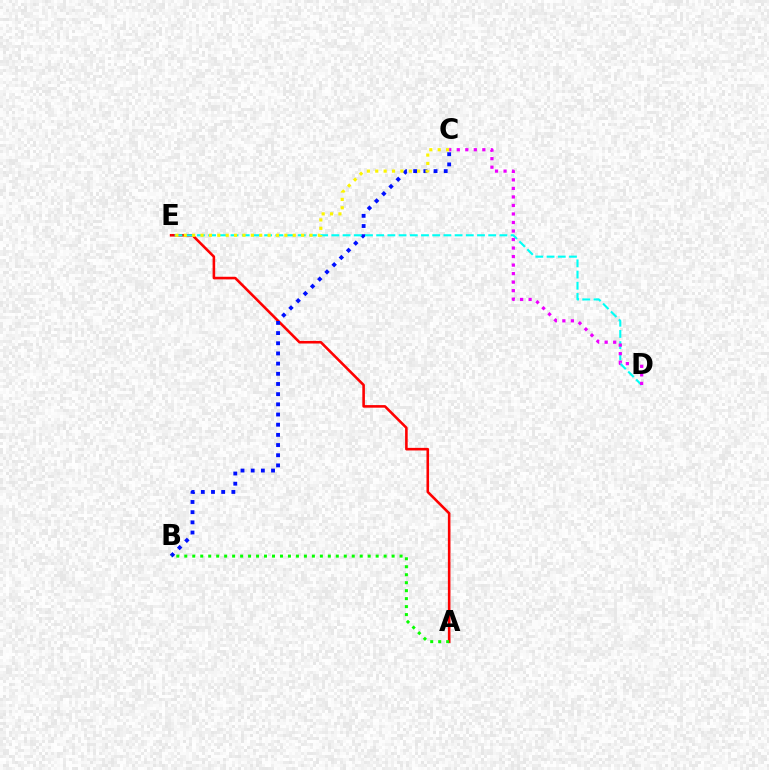{('A', 'E'): [{'color': '#ff0000', 'line_style': 'solid', 'thickness': 1.86}], ('B', 'C'): [{'color': '#0010ff', 'line_style': 'dotted', 'thickness': 2.77}], ('D', 'E'): [{'color': '#00fff6', 'line_style': 'dashed', 'thickness': 1.52}], ('A', 'B'): [{'color': '#08ff00', 'line_style': 'dotted', 'thickness': 2.17}], ('C', 'E'): [{'color': '#fcf500', 'line_style': 'dotted', 'thickness': 2.28}], ('C', 'D'): [{'color': '#ee00ff', 'line_style': 'dotted', 'thickness': 2.32}]}